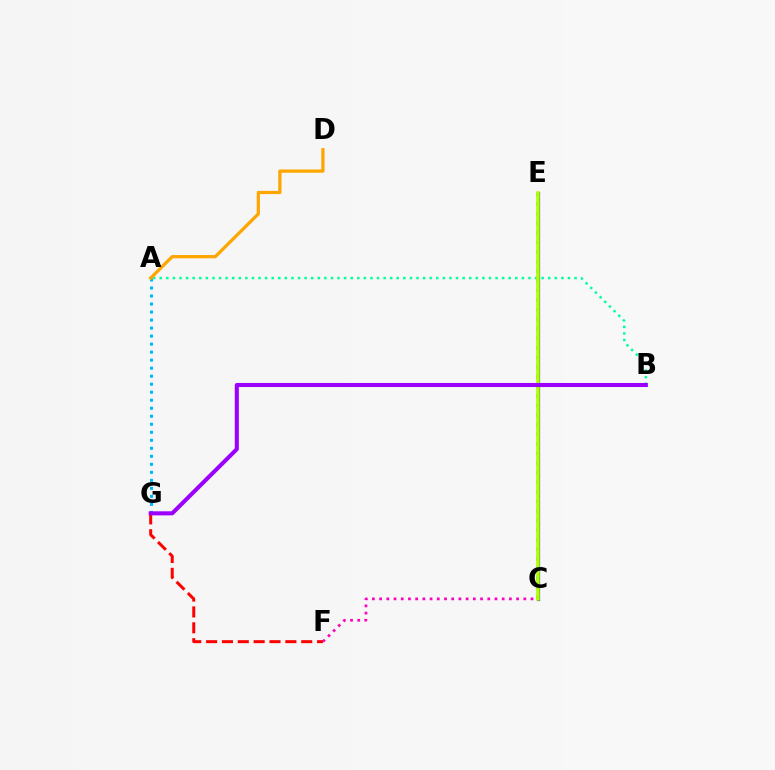{('C', 'F'): [{'color': '#ff00bd', 'line_style': 'dotted', 'thickness': 1.96}], ('C', 'E'): [{'color': '#08ff00', 'line_style': 'dotted', 'thickness': 2.6}, {'color': '#0010ff', 'line_style': 'solid', 'thickness': 2.28}, {'color': '#b3ff00', 'line_style': 'solid', 'thickness': 2.56}], ('A', 'B'): [{'color': '#00ff9d', 'line_style': 'dotted', 'thickness': 1.79}], ('A', 'G'): [{'color': '#00b5ff', 'line_style': 'dotted', 'thickness': 2.18}], ('F', 'G'): [{'color': '#ff0000', 'line_style': 'dashed', 'thickness': 2.15}], ('A', 'D'): [{'color': '#ffa500', 'line_style': 'solid', 'thickness': 2.33}], ('B', 'G'): [{'color': '#9b00ff', 'line_style': 'solid', 'thickness': 2.93}]}